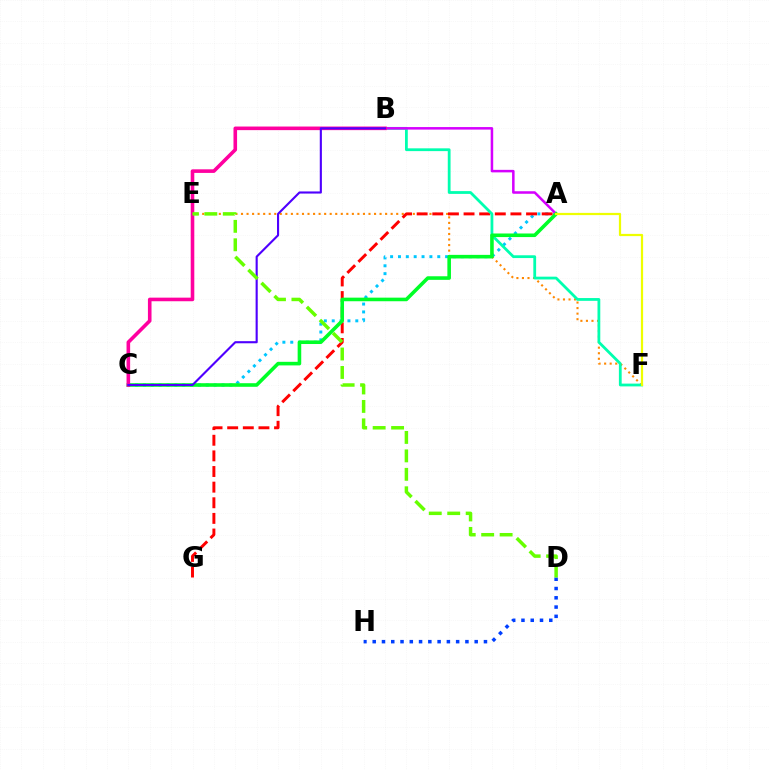{('E', 'F'): [{'color': '#ff8800', 'line_style': 'dotted', 'thickness': 1.51}], ('A', 'C'): [{'color': '#00c7ff', 'line_style': 'dotted', 'thickness': 2.14}, {'color': '#00ff27', 'line_style': 'solid', 'thickness': 2.58}], ('A', 'G'): [{'color': '#ff0000', 'line_style': 'dashed', 'thickness': 2.12}], ('B', 'F'): [{'color': '#00ffaf', 'line_style': 'solid', 'thickness': 2.01}], ('D', 'H'): [{'color': '#003fff', 'line_style': 'dotted', 'thickness': 2.52}], ('A', 'B'): [{'color': '#d600ff', 'line_style': 'solid', 'thickness': 1.82}], ('A', 'F'): [{'color': '#eeff00', 'line_style': 'solid', 'thickness': 1.61}], ('B', 'C'): [{'color': '#ff00a0', 'line_style': 'solid', 'thickness': 2.59}, {'color': '#4f00ff', 'line_style': 'solid', 'thickness': 1.53}], ('D', 'E'): [{'color': '#66ff00', 'line_style': 'dashed', 'thickness': 2.51}]}